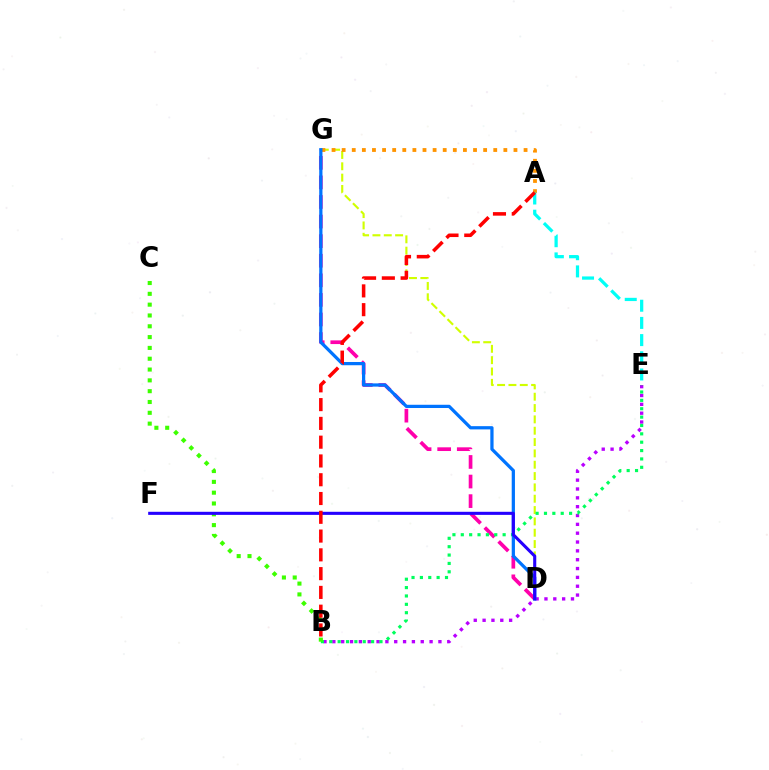{('D', 'G'): [{'color': '#d1ff00', 'line_style': 'dashed', 'thickness': 1.54}, {'color': '#ff00ac', 'line_style': 'dashed', 'thickness': 2.66}, {'color': '#0074ff', 'line_style': 'solid', 'thickness': 2.33}], ('B', 'E'): [{'color': '#b900ff', 'line_style': 'dotted', 'thickness': 2.4}, {'color': '#00ff5c', 'line_style': 'dotted', 'thickness': 2.27}], ('A', 'G'): [{'color': '#ff9400', 'line_style': 'dotted', 'thickness': 2.75}], ('A', 'E'): [{'color': '#00fff6', 'line_style': 'dashed', 'thickness': 2.34}], ('B', 'C'): [{'color': '#3dff00', 'line_style': 'dotted', 'thickness': 2.94}], ('D', 'F'): [{'color': '#2500ff', 'line_style': 'solid', 'thickness': 2.22}], ('A', 'B'): [{'color': '#ff0000', 'line_style': 'dashed', 'thickness': 2.55}]}